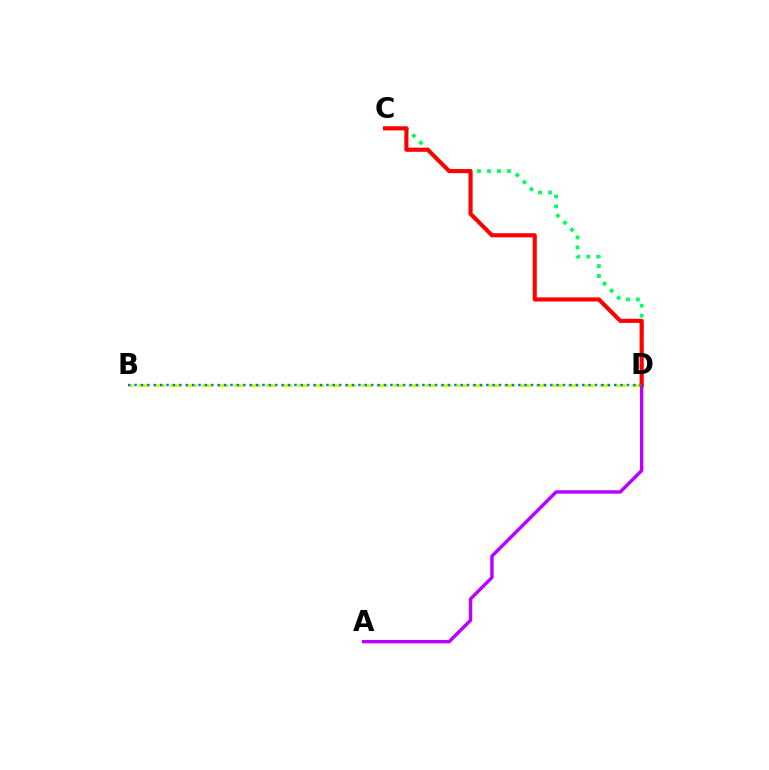{('C', 'D'): [{'color': '#00ff5c', 'line_style': 'dotted', 'thickness': 2.71}, {'color': '#ff0000', 'line_style': 'solid', 'thickness': 2.97}], ('A', 'D'): [{'color': '#b900ff', 'line_style': 'solid', 'thickness': 2.46}], ('B', 'D'): [{'color': '#d1ff00', 'line_style': 'dashed', 'thickness': 2.16}, {'color': '#0074ff', 'line_style': 'dotted', 'thickness': 1.74}]}